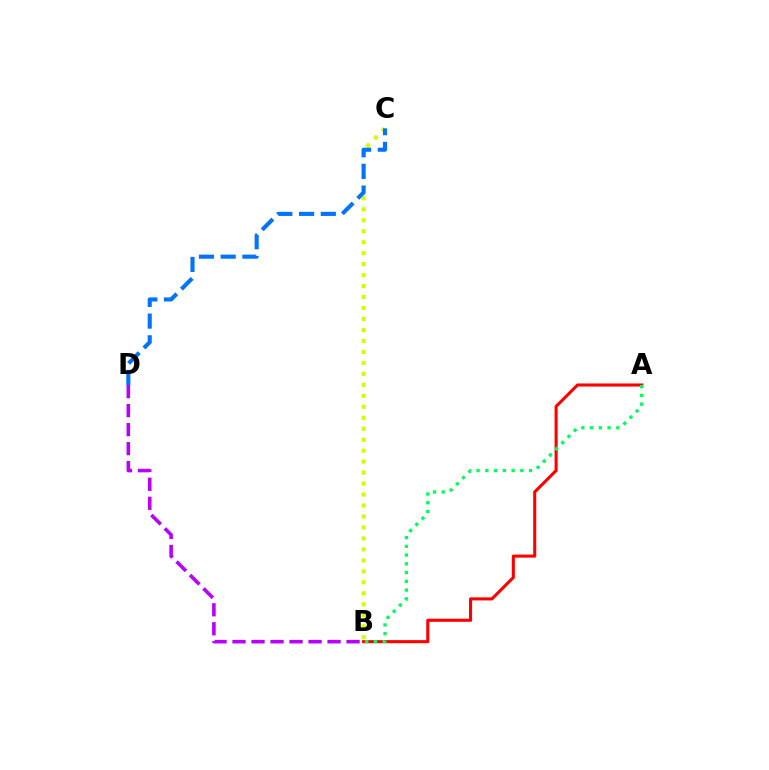{('B', 'C'): [{'color': '#d1ff00', 'line_style': 'dotted', 'thickness': 2.98}], ('A', 'B'): [{'color': '#ff0000', 'line_style': 'solid', 'thickness': 2.22}, {'color': '#00ff5c', 'line_style': 'dotted', 'thickness': 2.38}], ('B', 'D'): [{'color': '#b900ff', 'line_style': 'dashed', 'thickness': 2.58}], ('C', 'D'): [{'color': '#0074ff', 'line_style': 'dashed', 'thickness': 2.95}]}